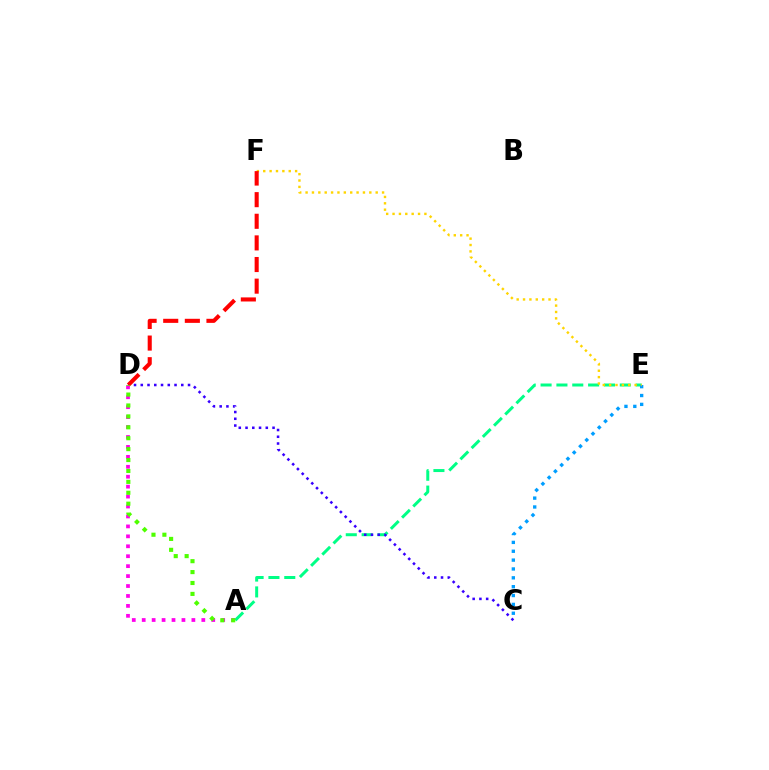{('A', 'E'): [{'color': '#00ff86', 'line_style': 'dashed', 'thickness': 2.15}], ('C', 'E'): [{'color': '#009eff', 'line_style': 'dotted', 'thickness': 2.41}], ('E', 'F'): [{'color': '#ffd500', 'line_style': 'dotted', 'thickness': 1.73}], ('C', 'D'): [{'color': '#3700ff', 'line_style': 'dotted', 'thickness': 1.83}], ('A', 'D'): [{'color': '#ff00ed', 'line_style': 'dotted', 'thickness': 2.7}, {'color': '#4fff00', 'line_style': 'dotted', 'thickness': 2.96}], ('D', 'F'): [{'color': '#ff0000', 'line_style': 'dashed', 'thickness': 2.94}]}